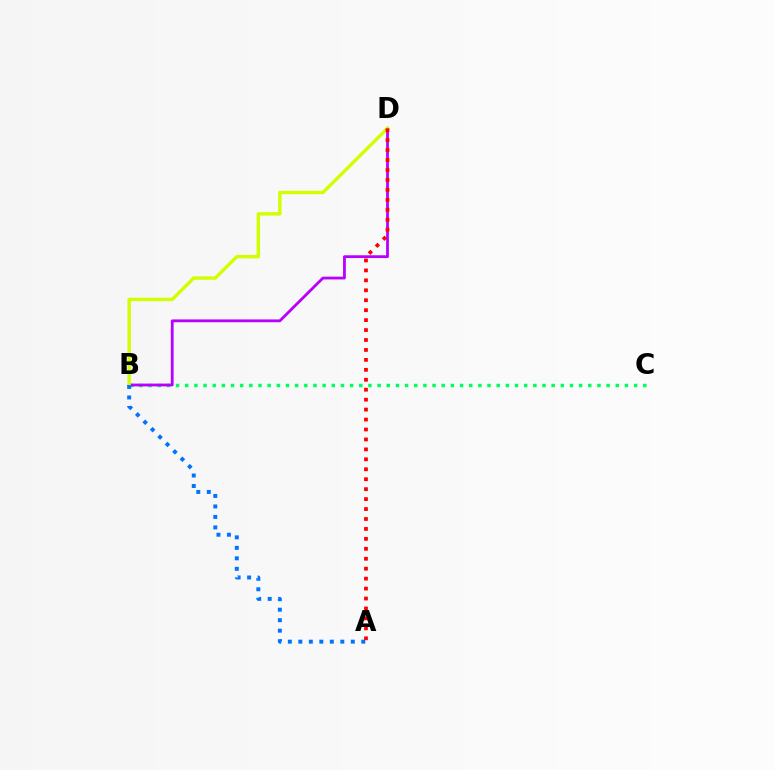{('B', 'C'): [{'color': '#00ff5c', 'line_style': 'dotted', 'thickness': 2.49}], ('B', 'D'): [{'color': '#b900ff', 'line_style': 'solid', 'thickness': 2.02}, {'color': '#d1ff00', 'line_style': 'solid', 'thickness': 2.44}], ('A', 'D'): [{'color': '#ff0000', 'line_style': 'dotted', 'thickness': 2.7}], ('A', 'B'): [{'color': '#0074ff', 'line_style': 'dotted', 'thickness': 2.85}]}